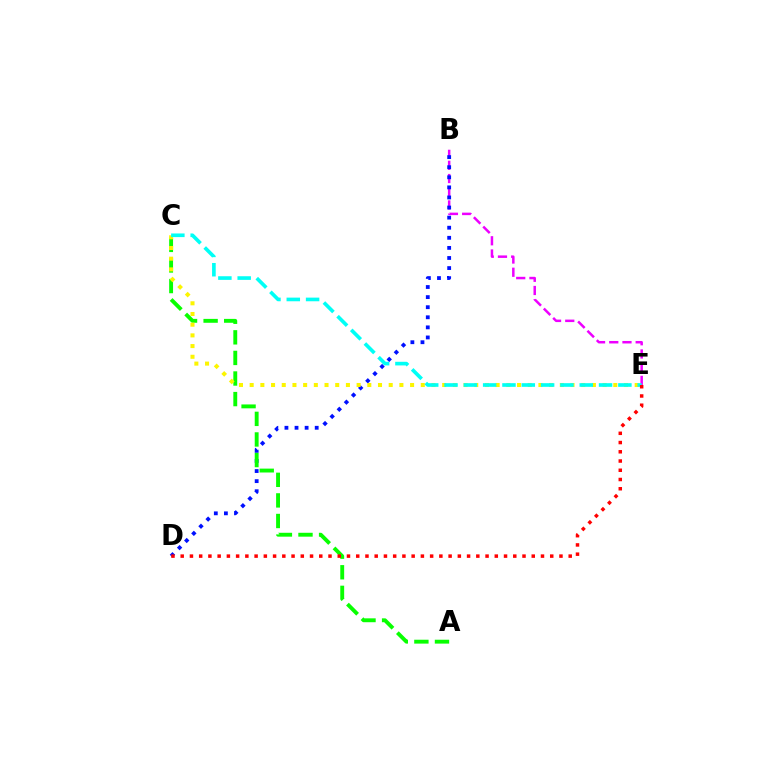{('B', 'E'): [{'color': '#ee00ff', 'line_style': 'dashed', 'thickness': 1.8}], ('B', 'D'): [{'color': '#0010ff', 'line_style': 'dotted', 'thickness': 2.74}], ('A', 'C'): [{'color': '#08ff00', 'line_style': 'dashed', 'thickness': 2.8}], ('C', 'E'): [{'color': '#fcf500', 'line_style': 'dotted', 'thickness': 2.91}, {'color': '#00fff6', 'line_style': 'dashed', 'thickness': 2.62}], ('D', 'E'): [{'color': '#ff0000', 'line_style': 'dotted', 'thickness': 2.51}]}